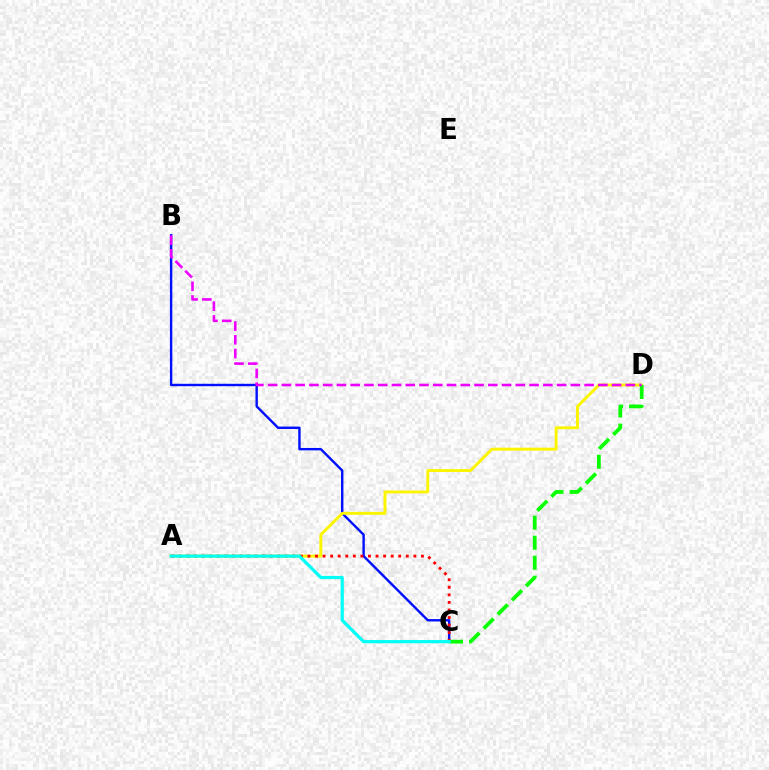{('B', 'C'): [{'color': '#0010ff', 'line_style': 'solid', 'thickness': 1.73}], ('A', 'D'): [{'color': '#fcf500', 'line_style': 'solid', 'thickness': 2.1}], ('A', 'C'): [{'color': '#ff0000', 'line_style': 'dotted', 'thickness': 2.06}, {'color': '#00fff6', 'line_style': 'solid', 'thickness': 2.3}], ('C', 'D'): [{'color': '#08ff00', 'line_style': 'dashed', 'thickness': 2.72}], ('B', 'D'): [{'color': '#ee00ff', 'line_style': 'dashed', 'thickness': 1.87}]}